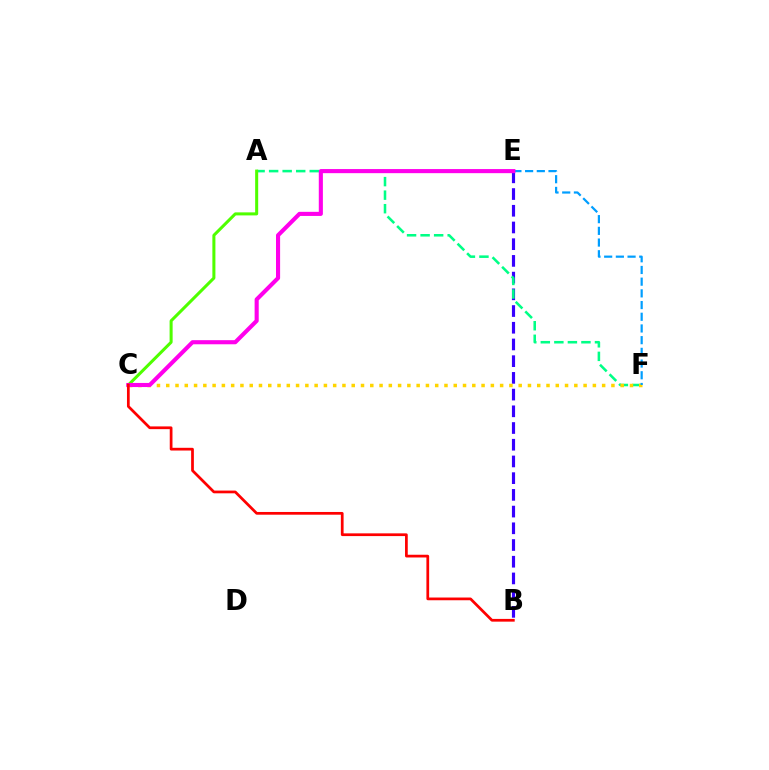{('B', 'E'): [{'color': '#3700ff', 'line_style': 'dashed', 'thickness': 2.27}], ('A', 'F'): [{'color': '#00ff86', 'line_style': 'dashed', 'thickness': 1.84}], ('C', 'F'): [{'color': '#ffd500', 'line_style': 'dotted', 'thickness': 2.52}], ('A', 'C'): [{'color': '#4fff00', 'line_style': 'solid', 'thickness': 2.18}], ('E', 'F'): [{'color': '#009eff', 'line_style': 'dashed', 'thickness': 1.59}], ('C', 'E'): [{'color': '#ff00ed', 'line_style': 'solid', 'thickness': 2.96}], ('B', 'C'): [{'color': '#ff0000', 'line_style': 'solid', 'thickness': 1.97}]}